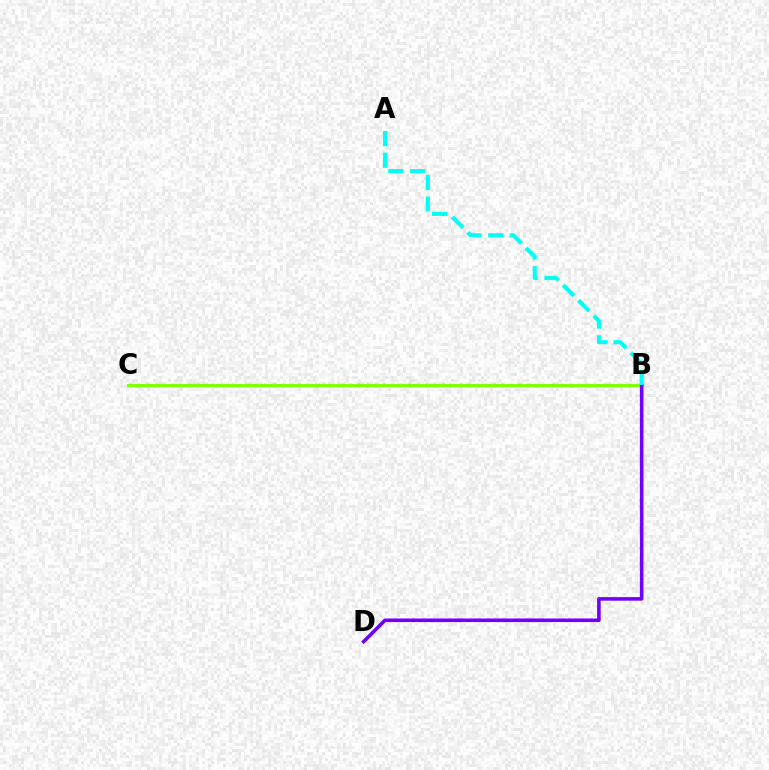{('B', 'C'): [{'color': '#ff0000', 'line_style': 'dotted', 'thickness': 2.3}, {'color': '#84ff00', 'line_style': 'solid', 'thickness': 2.18}], ('B', 'D'): [{'color': '#7200ff', 'line_style': 'solid', 'thickness': 2.58}], ('A', 'B'): [{'color': '#00fff6', 'line_style': 'dashed', 'thickness': 2.94}]}